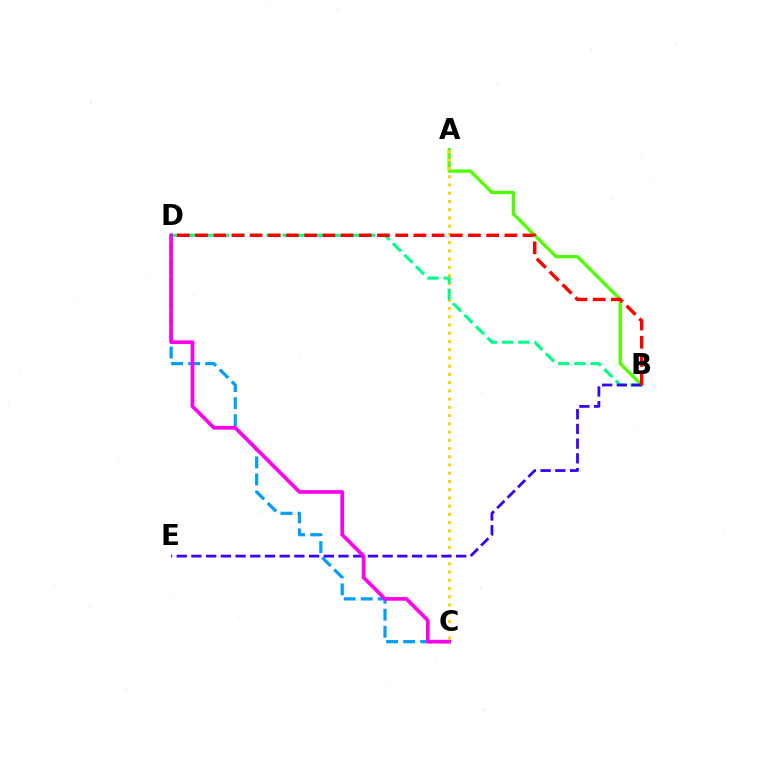{('A', 'B'): [{'color': '#4fff00', 'line_style': 'solid', 'thickness': 2.38}], ('A', 'C'): [{'color': '#ffd500', 'line_style': 'dotted', 'thickness': 2.24}], ('B', 'D'): [{'color': '#00ff86', 'line_style': 'dashed', 'thickness': 2.21}, {'color': '#ff0000', 'line_style': 'dashed', 'thickness': 2.47}], ('C', 'D'): [{'color': '#009eff', 'line_style': 'dashed', 'thickness': 2.31}, {'color': '#ff00ed', 'line_style': 'solid', 'thickness': 2.64}], ('B', 'E'): [{'color': '#3700ff', 'line_style': 'dashed', 'thickness': 2.0}]}